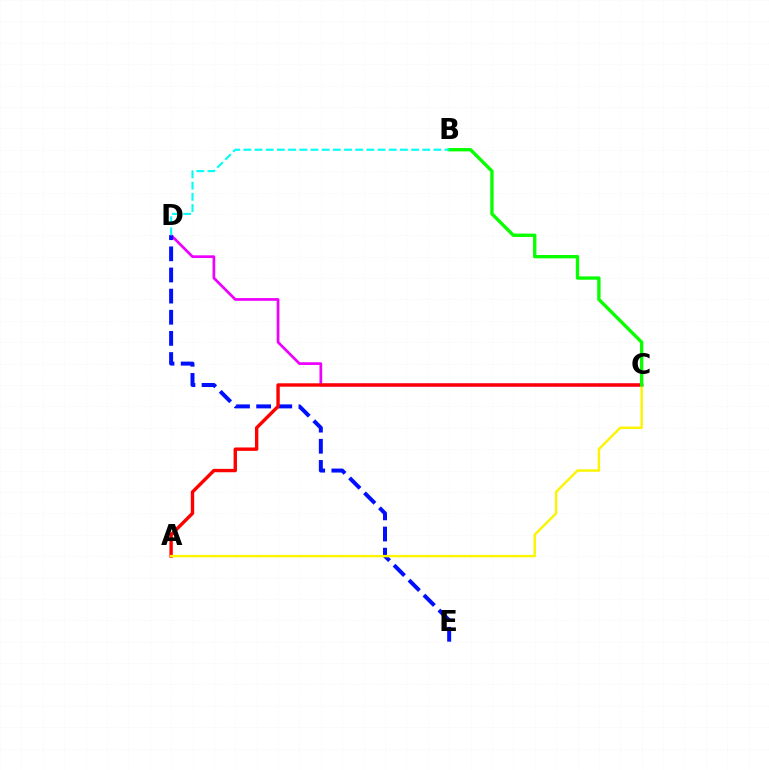{('C', 'D'): [{'color': '#ee00ff', 'line_style': 'solid', 'thickness': 1.96}], ('D', 'E'): [{'color': '#0010ff', 'line_style': 'dashed', 'thickness': 2.87}], ('A', 'C'): [{'color': '#ff0000', 'line_style': 'solid', 'thickness': 2.44}, {'color': '#fcf500', 'line_style': 'solid', 'thickness': 1.74}], ('B', 'C'): [{'color': '#08ff00', 'line_style': 'solid', 'thickness': 2.41}], ('B', 'D'): [{'color': '#00fff6', 'line_style': 'dashed', 'thickness': 1.52}]}